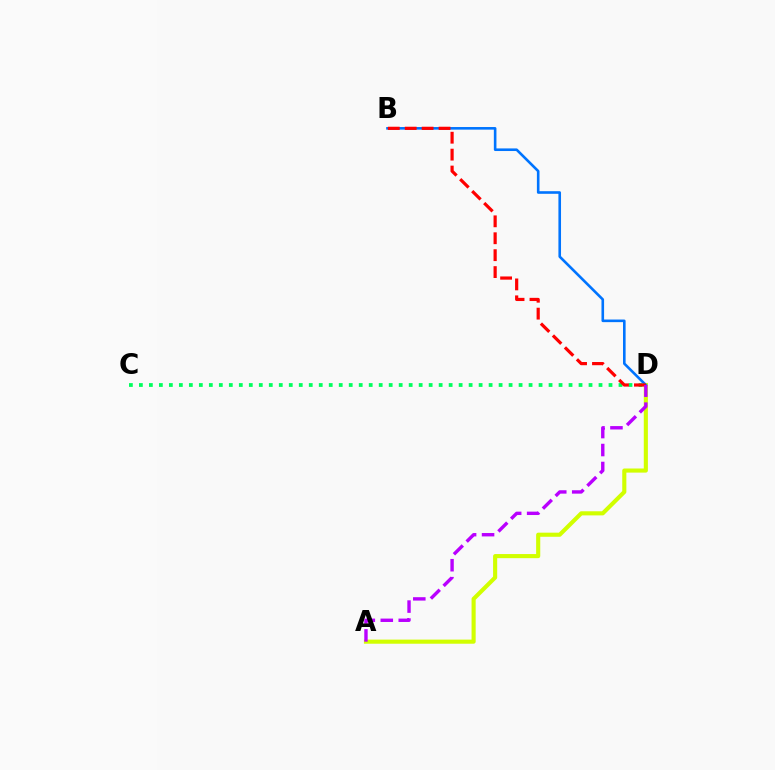{('C', 'D'): [{'color': '#00ff5c', 'line_style': 'dotted', 'thickness': 2.71}], ('A', 'D'): [{'color': '#d1ff00', 'line_style': 'solid', 'thickness': 2.96}, {'color': '#b900ff', 'line_style': 'dashed', 'thickness': 2.44}], ('B', 'D'): [{'color': '#0074ff', 'line_style': 'solid', 'thickness': 1.88}, {'color': '#ff0000', 'line_style': 'dashed', 'thickness': 2.3}]}